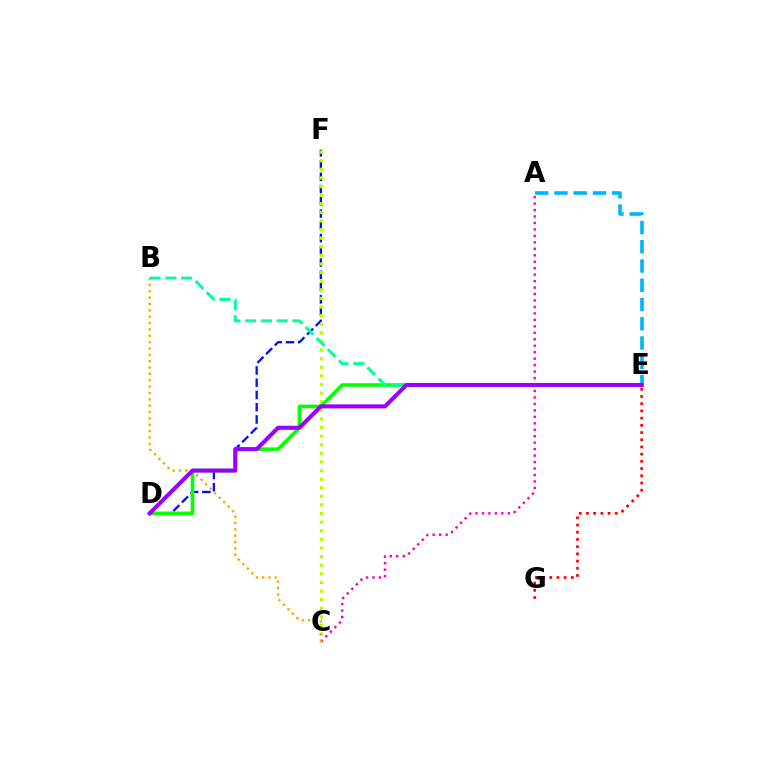{('D', 'F'): [{'color': '#0010ff', 'line_style': 'dashed', 'thickness': 1.66}], ('C', 'F'): [{'color': '#b3ff00', 'line_style': 'dotted', 'thickness': 2.34}], ('D', 'E'): [{'color': '#08ff00', 'line_style': 'solid', 'thickness': 2.59}, {'color': '#9b00ff', 'line_style': 'solid', 'thickness': 2.93}], ('A', 'C'): [{'color': '#ff00bd', 'line_style': 'dotted', 'thickness': 1.76}], ('A', 'E'): [{'color': '#00b5ff', 'line_style': 'dashed', 'thickness': 2.62}], ('B', 'C'): [{'color': '#ffa500', 'line_style': 'dotted', 'thickness': 1.73}], ('E', 'G'): [{'color': '#ff0000', 'line_style': 'dotted', 'thickness': 1.96}], ('B', 'E'): [{'color': '#00ff9d', 'line_style': 'dashed', 'thickness': 2.14}]}